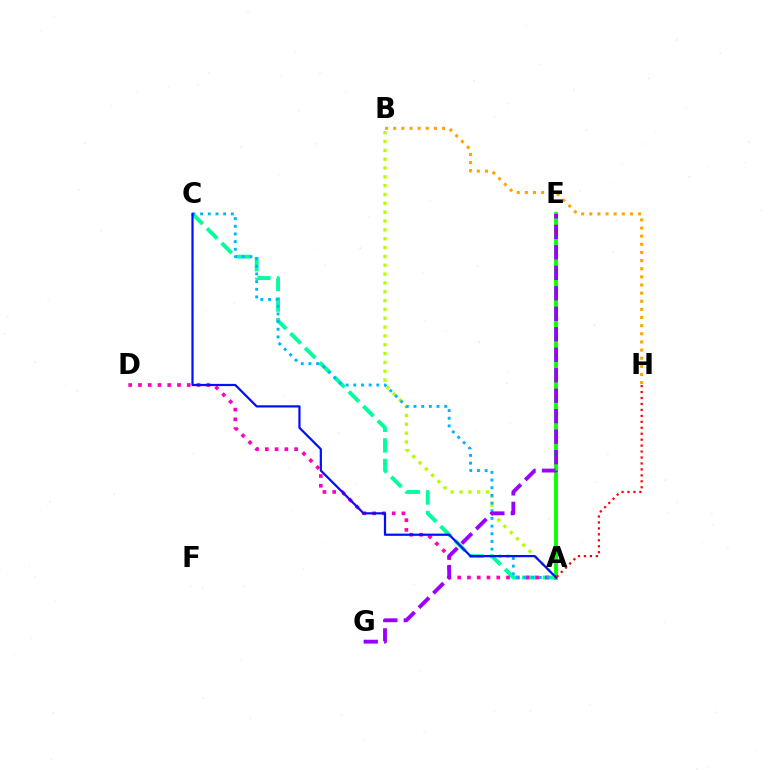{('A', 'C'): [{'color': '#00ff9d', 'line_style': 'dashed', 'thickness': 2.79}, {'color': '#00b5ff', 'line_style': 'dotted', 'thickness': 2.08}, {'color': '#0010ff', 'line_style': 'solid', 'thickness': 1.6}], ('A', 'B'): [{'color': '#b3ff00', 'line_style': 'dotted', 'thickness': 2.4}], ('A', 'E'): [{'color': '#08ff00', 'line_style': 'solid', 'thickness': 2.76}], ('B', 'H'): [{'color': '#ffa500', 'line_style': 'dotted', 'thickness': 2.21}], ('A', 'D'): [{'color': '#ff00bd', 'line_style': 'dotted', 'thickness': 2.65}], ('A', 'H'): [{'color': '#ff0000', 'line_style': 'dotted', 'thickness': 1.62}], ('E', 'G'): [{'color': '#9b00ff', 'line_style': 'dashed', 'thickness': 2.78}]}